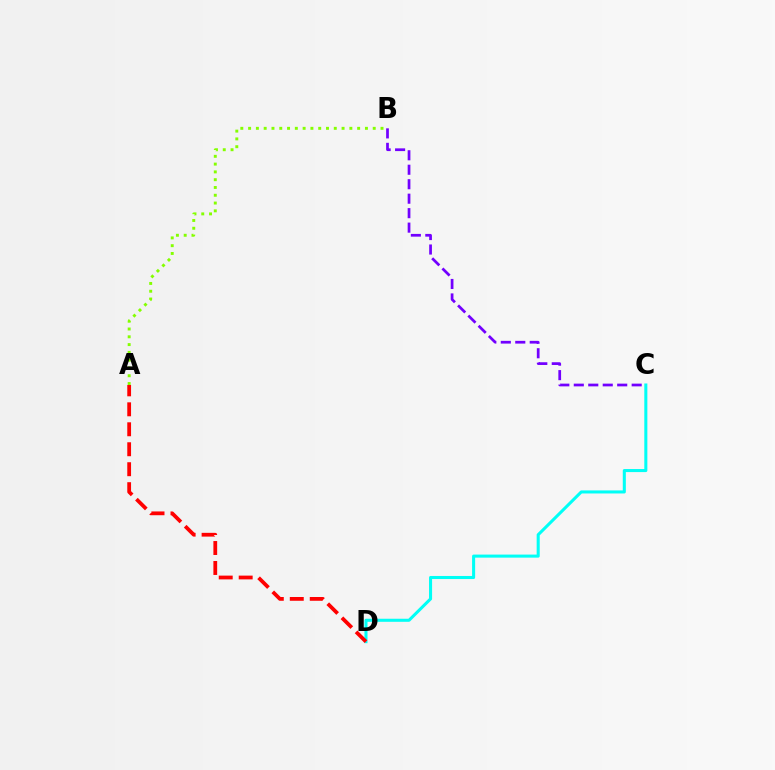{('B', 'C'): [{'color': '#7200ff', 'line_style': 'dashed', 'thickness': 1.97}], ('A', 'B'): [{'color': '#84ff00', 'line_style': 'dotted', 'thickness': 2.12}], ('C', 'D'): [{'color': '#00fff6', 'line_style': 'solid', 'thickness': 2.2}], ('A', 'D'): [{'color': '#ff0000', 'line_style': 'dashed', 'thickness': 2.71}]}